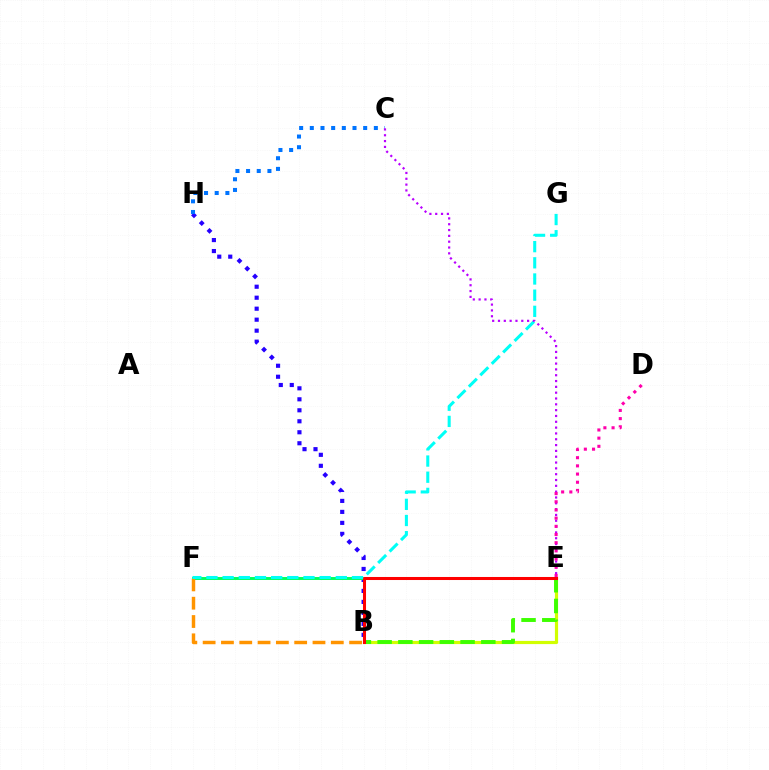{('B', 'H'): [{'color': '#2500ff', 'line_style': 'dotted', 'thickness': 2.99}], ('C', 'H'): [{'color': '#0074ff', 'line_style': 'dotted', 'thickness': 2.9}], ('B', 'E'): [{'color': '#d1ff00', 'line_style': 'solid', 'thickness': 2.29}, {'color': '#3dff00', 'line_style': 'dashed', 'thickness': 2.82}, {'color': '#ff0000', 'line_style': 'solid', 'thickness': 2.19}], ('E', 'F'): [{'color': '#00ff5c', 'line_style': 'solid', 'thickness': 2.11}], ('B', 'F'): [{'color': '#ff9400', 'line_style': 'dashed', 'thickness': 2.49}], ('F', 'G'): [{'color': '#00fff6', 'line_style': 'dashed', 'thickness': 2.2}], ('C', 'E'): [{'color': '#b900ff', 'line_style': 'dotted', 'thickness': 1.58}], ('D', 'E'): [{'color': '#ff00ac', 'line_style': 'dotted', 'thickness': 2.22}]}